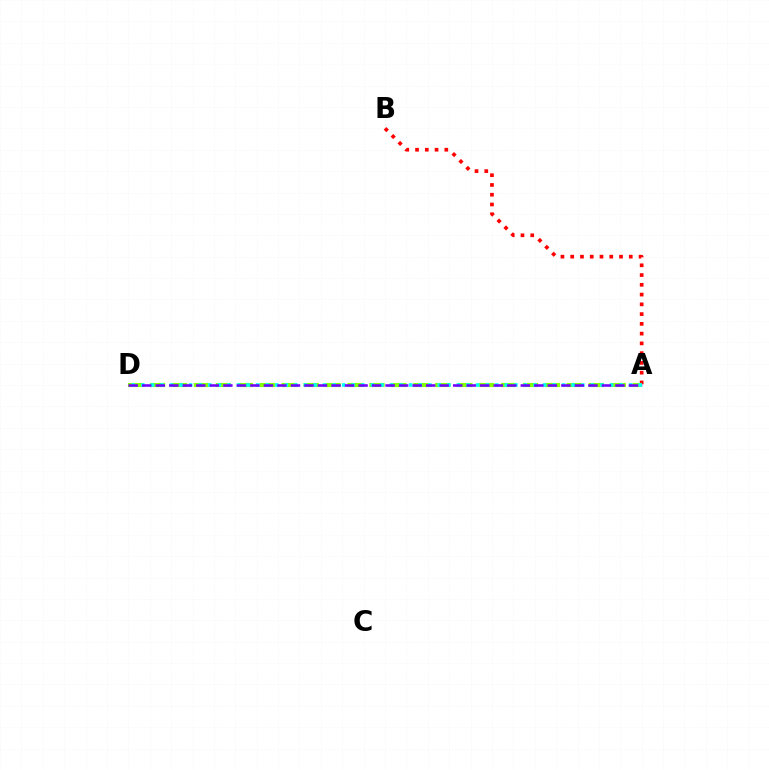{('A', 'B'): [{'color': '#ff0000', 'line_style': 'dotted', 'thickness': 2.65}], ('A', 'D'): [{'color': '#84ff00', 'line_style': 'dashed', 'thickness': 2.98}, {'color': '#00fff6', 'line_style': 'dotted', 'thickness': 2.6}, {'color': '#7200ff', 'line_style': 'dashed', 'thickness': 1.84}]}